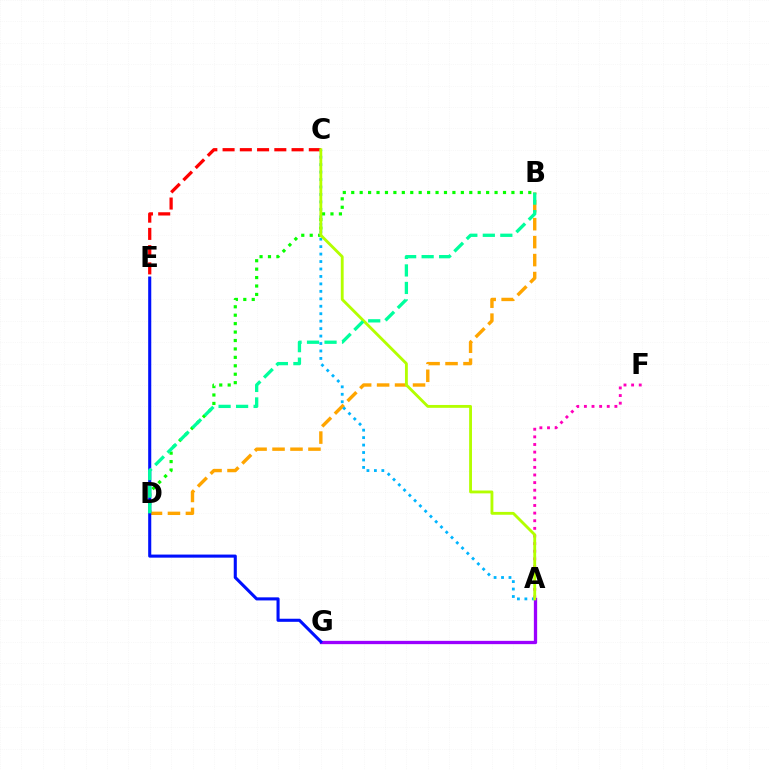{('A', 'F'): [{'color': '#ff00bd', 'line_style': 'dotted', 'thickness': 2.07}], ('A', 'G'): [{'color': '#9b00ff', 'line_style': 'solid', 'thickness': 2.38}], ('B', 'D'): [{'color': '#08ff00', 'line_style': 'dotted', 'thickness': 2.29}, {'color': '#ffa500', 'line_style': 'dashed', 'thickness': 2.44}, {'color': '#00ff9d', 'line_style': 'dashed', 'thickness': 2.38}], ('E', 'G'): [{'color': '#0010ff', 'line_style': 'solid', 'thickness': 2.22}], ('C', 'E'): [{'color': '#ff0000', 'line_style': 'dashed', 'thickness': 2.34}], ('A', 'C'): [{'color': '#00b5ff', 'line_style': 'dotted', 'thickness': 2.03}, {'color': '#b3ff00', 'line_style': 'solid', 'thickness': 2.05}]}